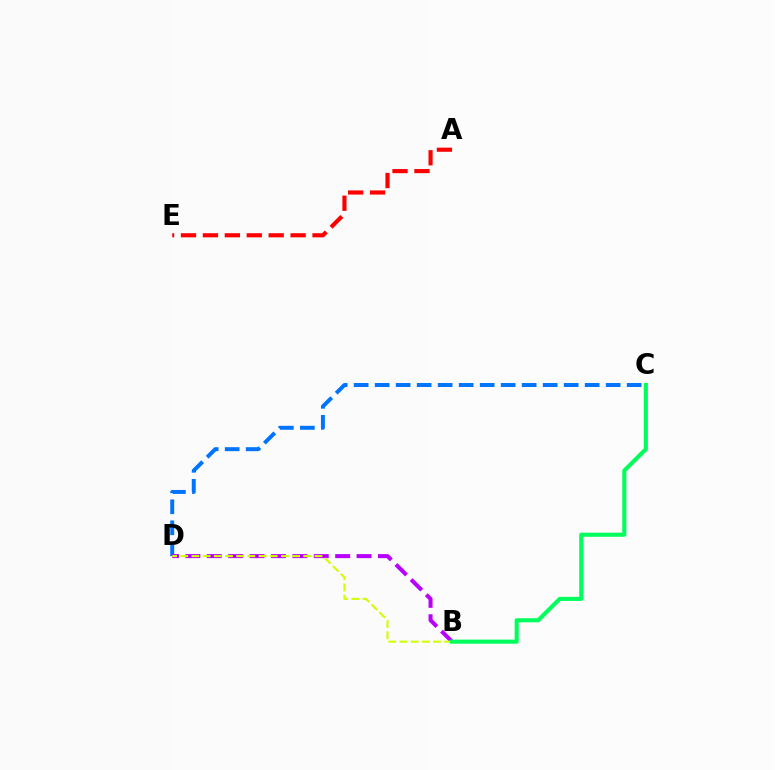{('A', 'E'): [{'color': '#ff0000', 'line_style': 'dashed', 'thickness': 2.98}], ('C', 'D'): [{'color': '#0074ff', 'line_style': 'dashed', 'thickness': 2.85}], ('B', 'D'): [{'color': '#b900ff', 'line_style': 'dashed', 'thickness': 2.91}, {'color': '#d1ff00', 'line_style': 'dashed', 'thickness': 1.52}], ('B', 'C'): [{'color': '#00ff5c', 'line_style': 'solid', 'thickness': 2.95}]}